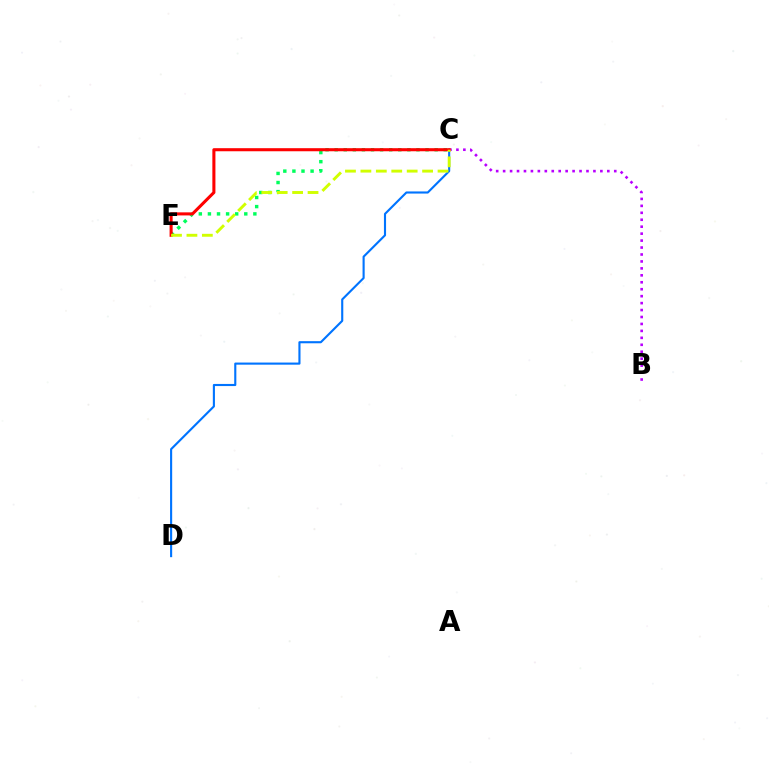{('C', 'E'): [{'color': '#00ff5c', 'line_style': 'dotted', 'thickness': 2.47}, {'color': '#ff0000', 'line_style': 'solid', 'thickness': 2.21}, {'color': '#d1ff00', 'line_style': 'dashed', 'thickness': 2.1}], ('C', 'D'): [{'color': '#0074ff', 'line_style': 'solid', 'thickness': 1.53}], ('B', 'C'): [{'color': '#b900ff', 'line_style': 'dotted', 'thickness': 1.89}]}